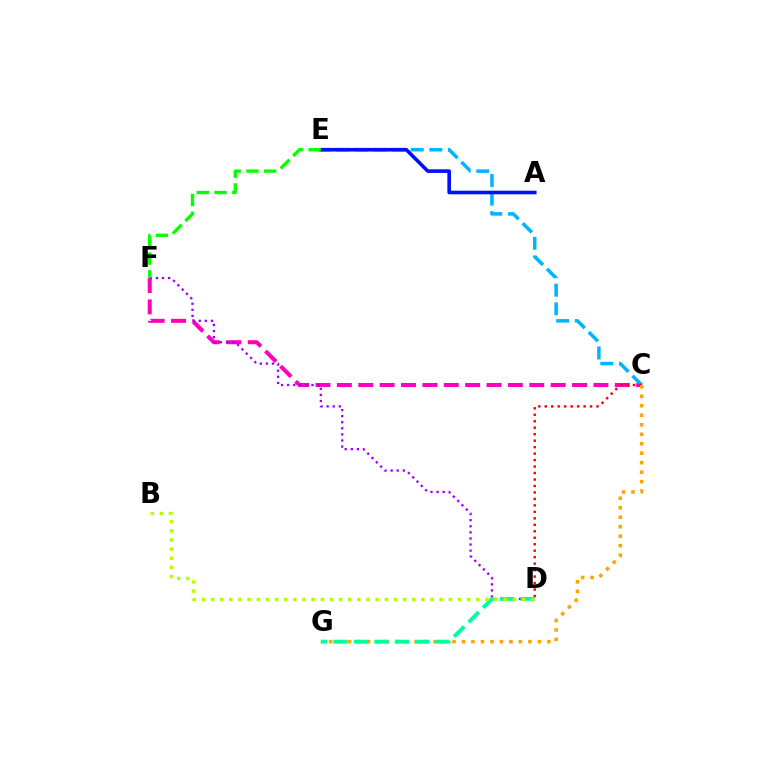{('C', 'F'): [{'color': '#ff00bd', 'line_style': 'dashed', 'thickness': 2.9}], ('C', 'E'): [{'color': '#00b5ff', 'line_style': 'dashed', 'thickness': 2.53}], ('D', 'F'): [{'color': '#9b00ff', 'line_style': 'dotted', 'thickness': 1.65}], ('C', 'D'): [{'color': '#ff0000', 'line_style': 'dotted', 'thickness': 1.76}], ('C', 'G'): [{'color': '#ffa500', 'line_style': 'dotted', 'thickness': 2.58}], ('D', 'G'): [{'color': '#00ff9d', 'line_style': 'dashed', 'thickness': 2.78}], ('A', 'E'): [{'color': '#0010ff', 'line_style': 'solid', 'thickness': 2.6}], ('E', 'F'): [{'color': '#08ff00', 'line_style': 'dashed', 'thickness': 2.41}], ('B', 'D'): [{'color': '#b3ff00', 'line_style': 'dotted', 'thickness': 2.48}]}